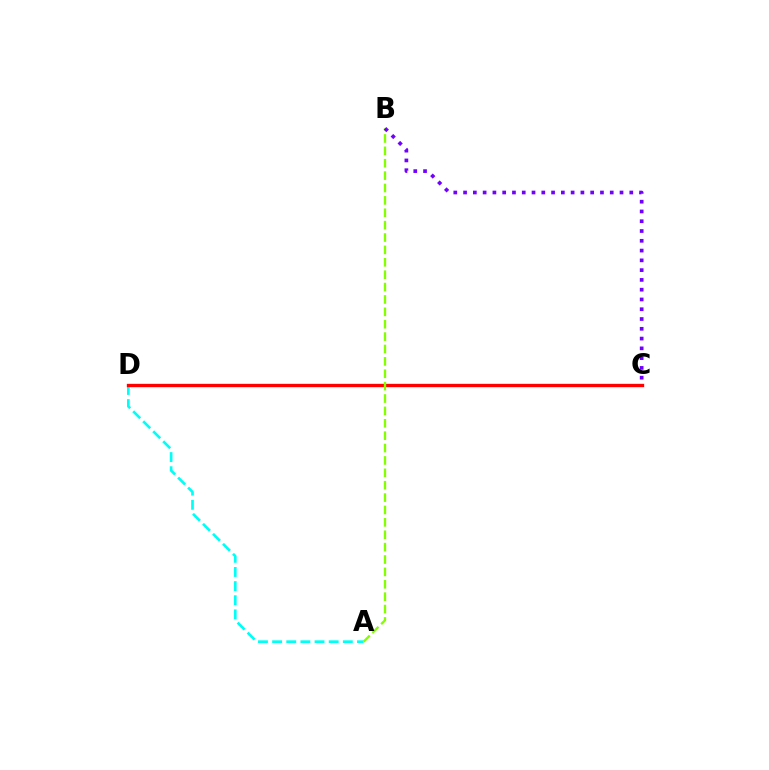{('A', 'D'): [{'color': '#00fff6', 'line_style': 'dashed', 'thickness': 1.92}], ('C', 'D'): [{'color': '#ff0000', 'line_style': 'solid', 'thickness': 2.4}], ('A', 'B'): [{'color': '#84ff00', 'line_style': 'dashed', 'thickness': 1.68}], ('B', 'C'): [{'color': '#7200ff', 'line_style': 'dotted', 'thickness': 2.66}]}